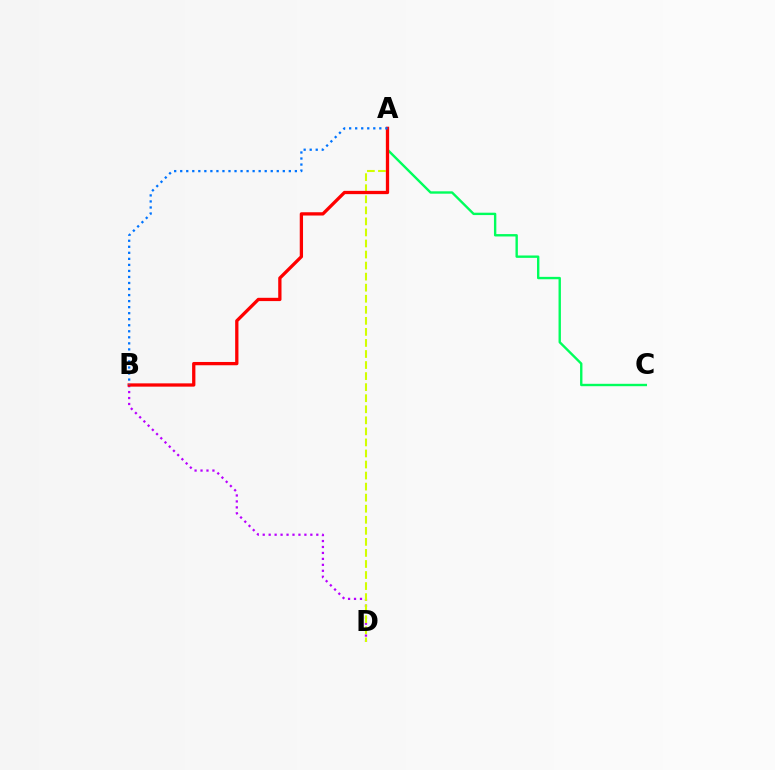{('B', 'D'): [{'color': '#b900ff', 'line_style': 'dotted', 'thickness': 1.62}], ('A', 'D'): [{'color': '#d1ff00', 'line_style': 'dashed', 'thickness': 1.5}], ('A', 'C'): [{'color': '#00ff5c', 'line_style': 'solid', 'thickness': 1.72}], ('A', 'B'): [{'color': '#ff0000', 'line_style': 'solid', 'thickness': 2.36}, {'color': '#0074ff', 'line_style': 'dotted', 'thickness': 1.64}]}